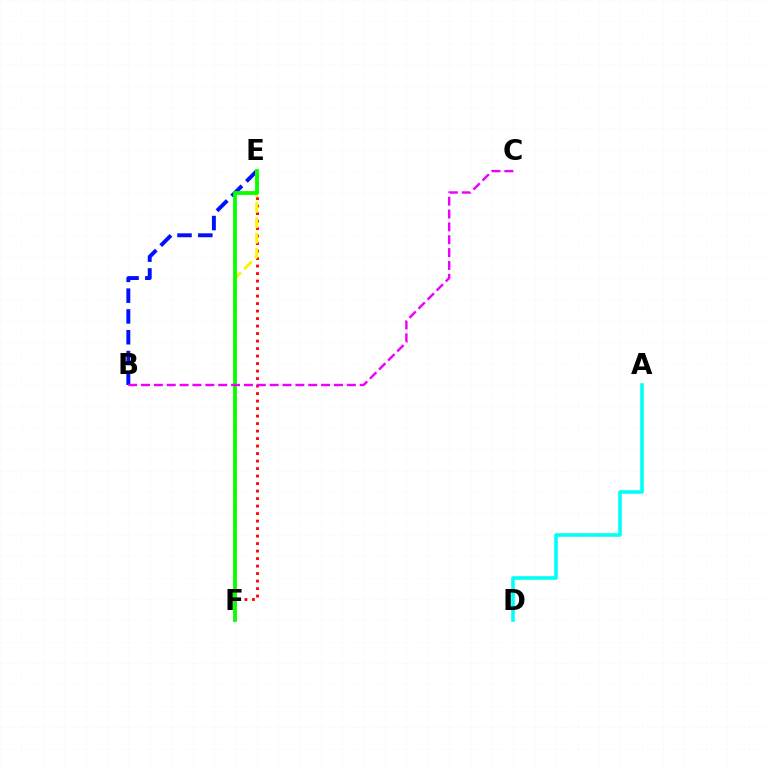{('B', 'E'): [{'color': '#0010ff', 'line_style': 'dashed', 'thickness': 2.83}], ('E', 'F'): [{'color': '#ff0000', 'line_style': 'dotted', 'thickness': 2.04}, {'color': '#fcf500', 'line_style': 'dashed', 'thickness': 2.09}, {'color': '#08ff00', 'line_style': 'solid', 'thickness': 2.74}], ('A', 'D'): [{'color': '#00fff6', 'line_style': 'solid', 'thickness': 2.59}], ('B', 'C'): [{'color': '#ee00ff', 'line_style': 'dashed', 'thickness': 1.75}]}